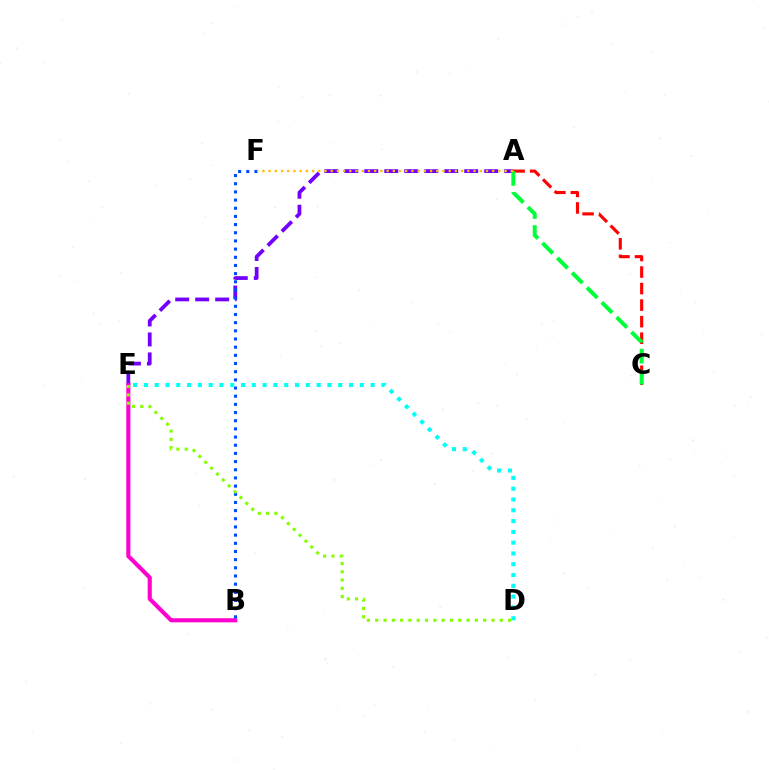{('A', 'C'): [{'color': '#ff0000', 'line_style': 'dashed', 'thickness': 2.25}, {'color': '#00ff39', 'line_style': 'dashed', 'thickness': 2.85}], ('A', 'E'): [{'color': '#7200ff', 'line_style': 'dashed', 'thickness': 2.72}], ('B', 'E'): [{'color': '#ff00cf', 'line_style': 'solid', 'thickness': 2.95}], ('B', 'F'): [{'color': '#004bff', 'line_style': 'dotted', 'thickness': 2.22}], ('D', 'E'): [{'color': '#00fff6', 'line_style': 'dotted', 'thickness': 2.93}, {'color': '#84ff00', 'line_style': 'dotted', 'thickness': 2.26}], ('A', 'F'): [{'color': '#ffbd00', 'line_style': 'dotted', 'thickness': 1.69}]}